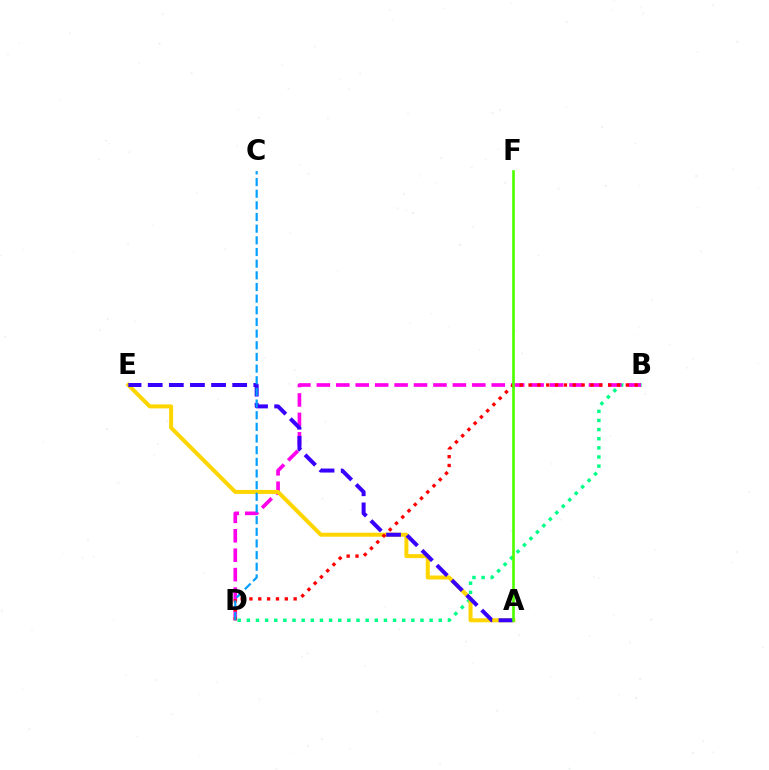{('B', 'D'): [{'color': '#00ff86', 'line_style': 'dotted', 'thickness': 2.48}, {'color': '#ff00ed', 'line_style': 'dashed', 'thickness': 2.64}, {'color': '#ff0000', 'line_style': 'dotted', 'thickness': 2.4}], ('A', 'E'): [{'color': '#ffd500', 'line_style': 'solid', 'thickness': 2.88}, {'color': '#3700ff', 'line_style': 'dashed', 'thickness': 2.87}], ('A', 'F'): [{'color': '#4fff00', 'line_style': 'solid', 'thickness': 1.91}], ('C', 'D'): [{'color': '#009eff', 'line_style': 'dashed', 'thickness': 1.58}]}